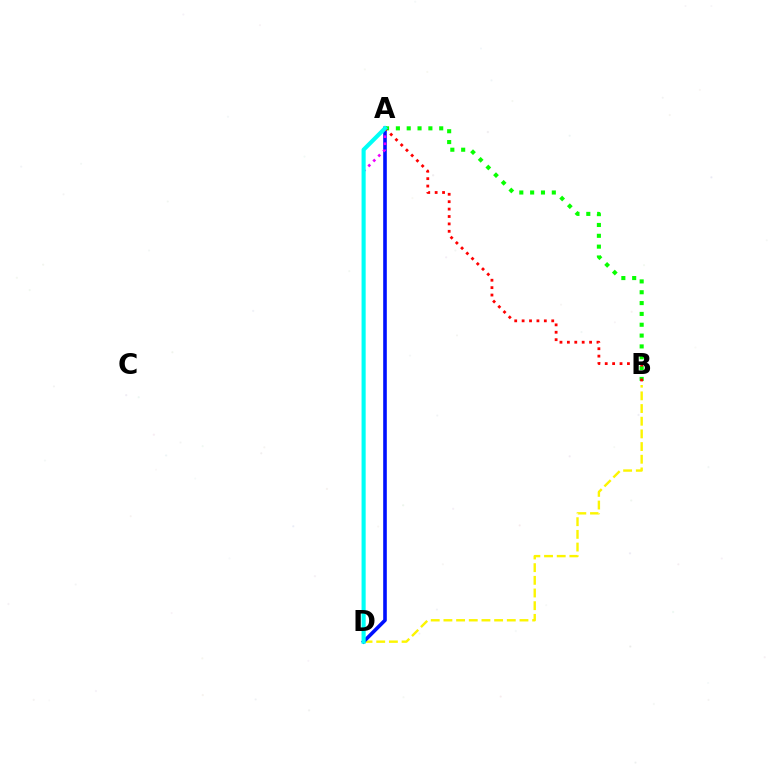{('B', 'D'): [{'color': '#fcf500', 'line_style': 'dashed', 'thickness': 1.72}], ('A', 'D'): [{'color': '#0010ff', 'line_style': 'solid', 'thickness': 2.6}, {'color': '#ee00ff', 'line_style': 'dotted', 'thickness': 1.92}, {'color': '#00fff6', 'line_style': 'solid', 'thickness': 2.96}], ('A', 'B'): [{'color': '#08ff00', 'line_style': 'dotted', 'thickness': 2.94}, {'color': '#ff0000', 'line_style': 'dotted', 'thickness': 2.01}]}